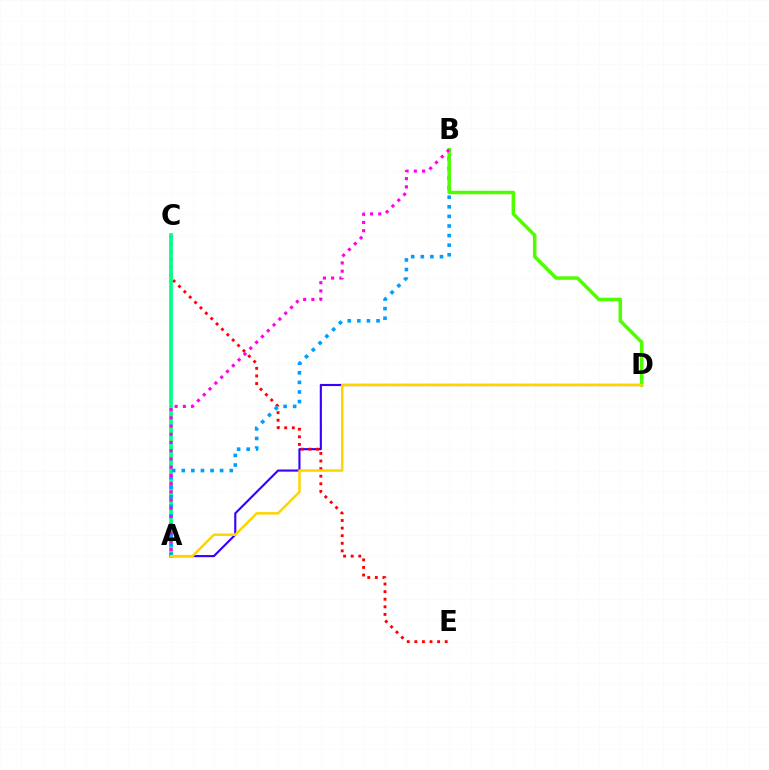{('A', 'D'): [{'color': '#3700ff', 'line_style': 'solid', 'thickness': 1.53}, {'color': '#ffd500', 'line_style': 'solid', 'thickness': 1.8}], ('C', 'E'): [{'color': '#ff0000', 'line_style': 'dotted', 'thickness': 2.06}], ('A', 'C'): [{'color': '#00ff86', 'line_style': 'solid', 'thickness': 2.65}], ('A', 'B'): [{'color': '#009eff', 'line_style': 'dotted', 'thickness': 2.61}, {'color': '#ff00ed', 'line_style': 'dotted', 'thickness': 2.24}], ('B', 'D'): [{'color': '#4fff00', 'line_style': 'solid', 'thickness': 2.53}]}